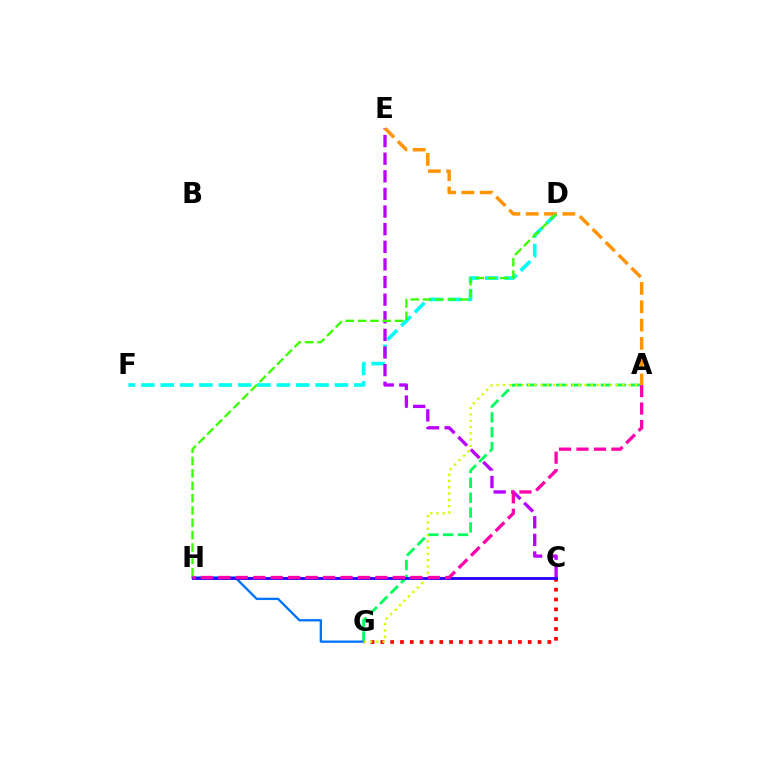{('A', 'G'): [{'color': '#00ff5c', 'line_style': 'dashed', 'thickness': 2.02}, {'color': '#d1ff00', 'line_style': 'dotted', 'thickness': 1.71}], ('D', 'F'): [{'color': '#00fff6', 'line_style': 'dashed', 'thickness': 2.63}], ('G', 'H'): [{'color': '#0074ff', 'line_style': 'solid', 'thickness': 1.68}], ('C', 'E'): [{'color': '#b900ff', 'line_style': 'dashed', 'thickness': 2.39}], ('C', 'G'): [{'color': '#ff0000', 'line_style': 'dotted', 'thickness': 2.67}], ('A', 'E'): [{'color': '#ff9400', 'line_style': 'dashed', 'thickness': 2.49}], ('D', 'H'): [{'color': '#3dff00', 'line_style': 'dashed', 'thickness': 1.68}], ('C', 'H'): [{'color': '#2500ff', 'line_style': 'solid', 'thickness': 2.04}], ('A', 'H'): [{'color': '#ff00ac', 'line_style': 'dashed', 'thickness': 2.37}]}